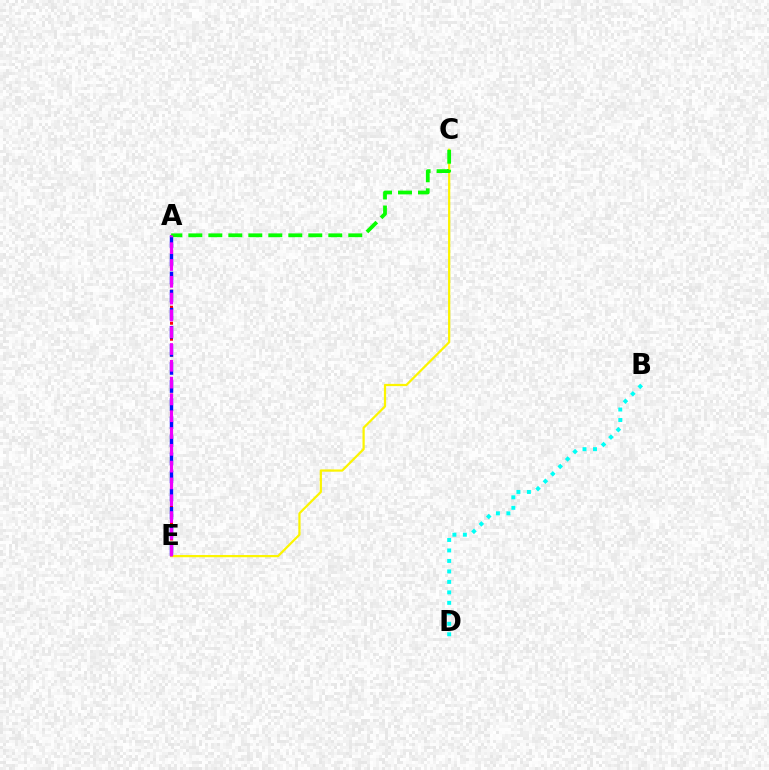{('A', 'E'): [{'color': '#ff0000', 'line_style': 'dotted', 'thickness': 2.17}, {'color': '#0010ff', 'line_style': 'dashed', 'thickness': 2.46}, {'color': '#ee00ff', 'line_style': 'dashed', 'thickness': 2.28}], ('C', 'E'): [{'color': '#fcf500', 'line_style': 'solid', 'thickness': 1.61}], ('B', 'D'): [{'color': '#00fff6', 'line_style': 'dotted', 'thickness': 2.85}], ('A', 'C'): [{'color': '#08ff00', 'line_style': 'dashed', 'thickness': 2.72}]}